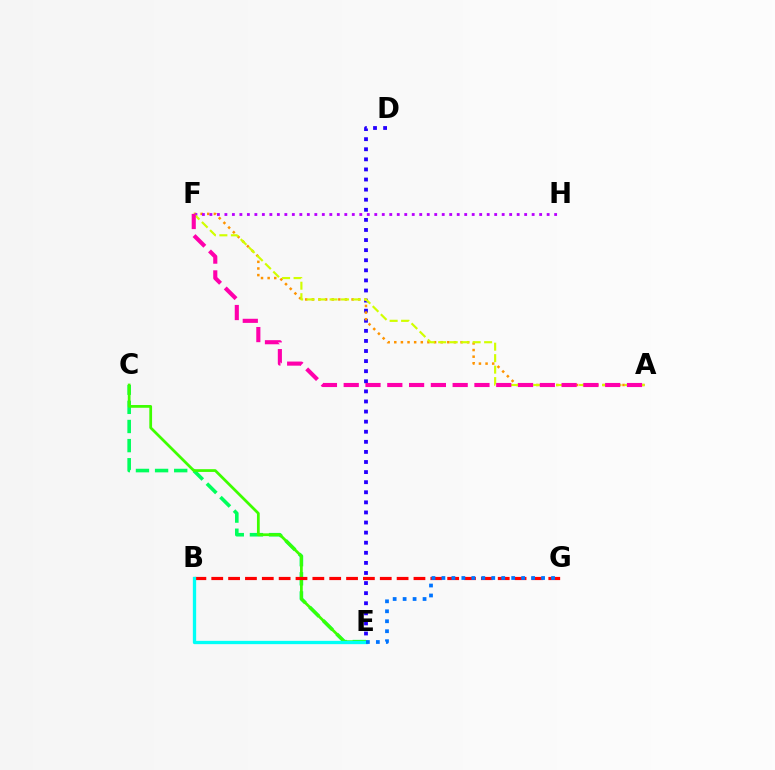{('C', 'E'): [{'color': '#00ff5c', 'line_style': 'dashed', 'thickness': 2.6}, {'color': '#3dff00', 'line_style': 'solid', 'thickness': 1.98}], ('D', 'E'): [{'color': '#2500ff', 'line_style': 'dotted', 'thickness': 2.74}], ('A', 'F'): [{'color': '#ff9400', 'line_style': 'dotted', 'thickness': 1.8}, {'color': '#d1ff00', 'line_style': 'dashed', 'thickness': 1.56}, {'color': '#ff00ac', 'line_style': 'dashed', 'thickness': 2.96}], ('B', 'G'): [{'color': '#ff0000', 'line_style': 'dashed', 'thickness': 2.29}], ('F', 'H'): [{'color': '#b900ff', 'line_style': 'dotted', 'thickness': 2.04}], ('B', 'E'): [{'color': '#00fff6', 'line_style': 'solid', 'thickness': 2.38}], ('E', 'G'): [{'color': '#0074ff', 'line_style': 'dotted', 'thickness': 2.71}]}